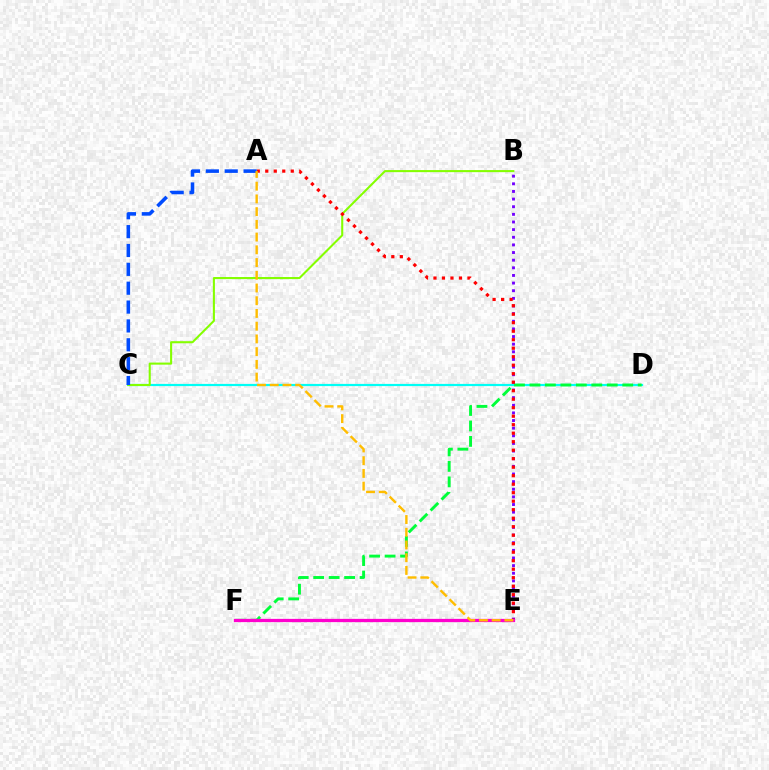{('B', 'E'): [{'color': '#7200ff', 'line_style': 'dotted', 'thickness': 2.07}], ('C', 'D'): [{'color': '#00fff6', 'line_style': 'solid', 'thickness': 1.58}], ('B', 'C'): [{'color': '#84ff00', 'line_style': 'solid', 'thickness': 1.5}], ('D', 'F'): [{'color': '#00ff39', 'line_style': 'dashed', 'thickness': 2.1}], ('A', 'E'): [{'color': '#ff0000', 'line_style': 'dotted', 'thickness': 2.31}, {'color': '#ffbd00', 'line_style': 'dashed', 'thickness': 1.73}], ('E', 'F'): [{'color': '#ff00cf', 'line_style': 'solid', 'thickness': 2.35}], ('A', 'C'): [{'color': '#004bff', 'line_style': 'dashed', 'thickness': 2.56}]}